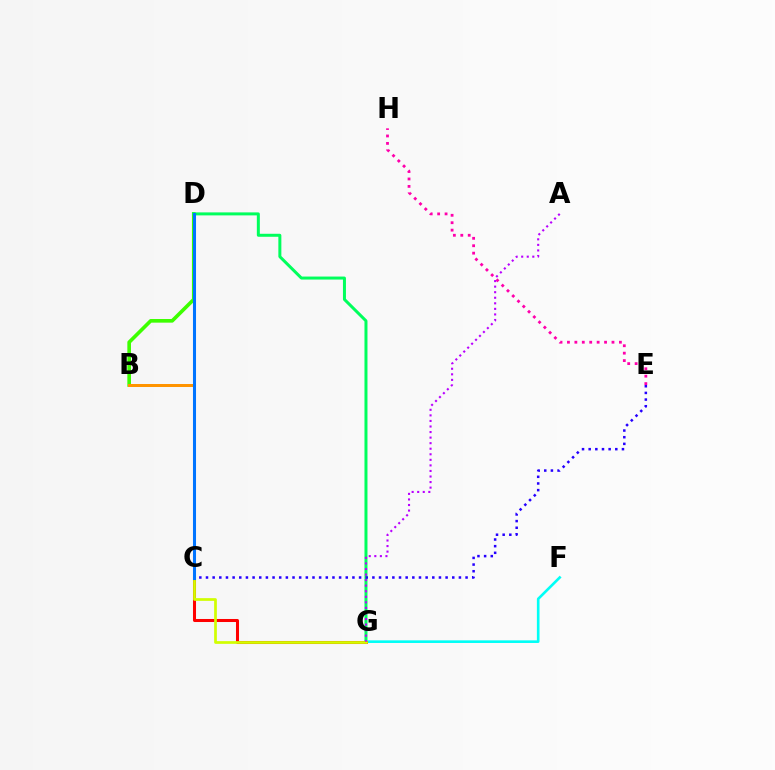{('B', 'D'): [{'color': '#3dff00', 'line_style': 'solid', 'thickness': 2.62}, {'color': '#ff9400', 'line_style': 'solid', 'thickness': 2.15}], ('D', 'G'): [{'color': '#00ff5c', 'line_style': 'solid', 'thickness': 2.16}], ('F', 'G'): [{'color': '#00fff6', 'line_style': 'solid', 'thickness': 1.89}], ('C', 'E'): [{'color': '#2500ff', 'line_style': 'dotted', 'thickness': 1.81}], ('C', 'G'): [{'color': '#ff0000', 'line_style': 'solid', 'thickness': 2.18}, {'color': '#d1ff00', 'line_style': 'solid', 'thickness': 1.95}], ('C', 'D'): [{'color': '#0074ff', 'line_style': 'solid', 'thickness': 2.2}], ('E', 'H'): [{'color': '#ff00ac', 'line_style': 'dotted', 'thickness': 2.02}], ('A', 'G'): [{'color': '#b900ff', 'line_style': 'dotted', 'thickness': 1.51}]}